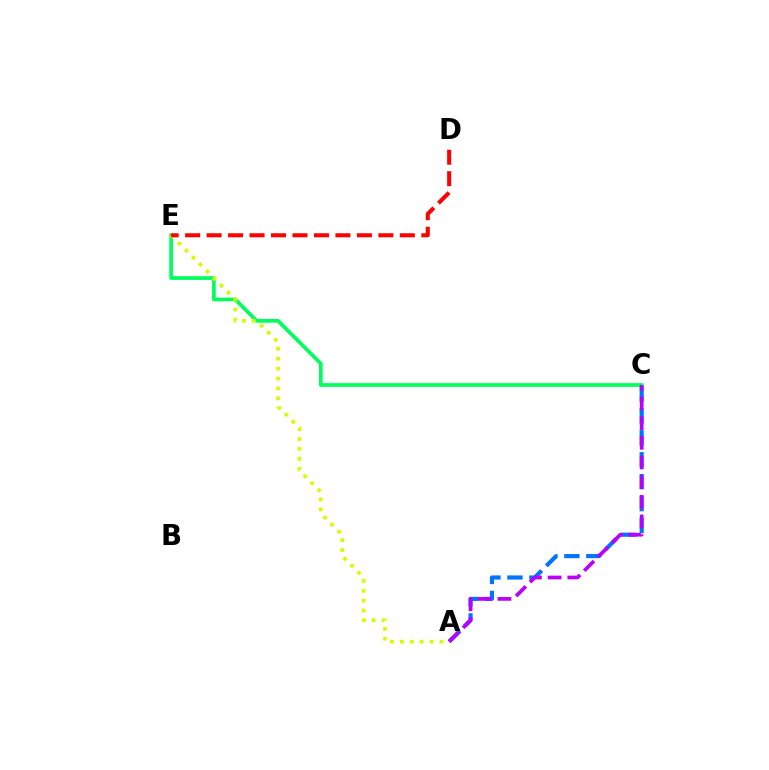{('C', 'E'): [{'color': '#00ff5c', 'line_style': 'solid', 'thickness': 2.66}], ('A', 'C'): [{'color': '#0074ff', 'line_style': 'dashed', 'thickness': 2.98}, {'color': '#b900ff', 'line_style': 'dashed', 'thickness': 2.67}], ('A', 'E'): [{'color': '#d1ff00', 'line_style': 'dotted', 'thickness': 2.69}], ('D', 'E'): [{'color': '#ff0000', 'line_style': 'dashed', 'thickness': 2.92}]}